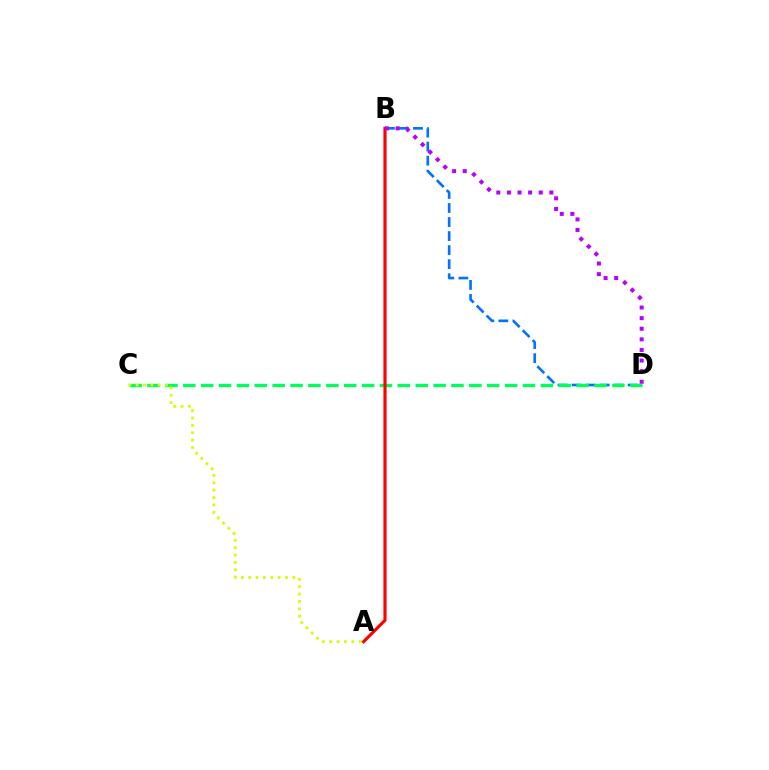{('B', 'D'): [{'color': '#0074ff', 'line_style': 'dashed', 'thickness': 1.91}, {'color': '#b900ff', 'line_style': 'dotted', 'thickness': 2.88}], ('C', 'D'): [{'color': '#00ff5c', 'line_style': 'dashed', 'thickness': 2.43}], ('A', 'B'): [{'color': '#ff0000', 'line_style': 'solid', 'thickness': 2.26}], ('A', 'C'): [{'color': '#d1ff00', 'line_style': 'dotted', 'thickness': 2.0}]}